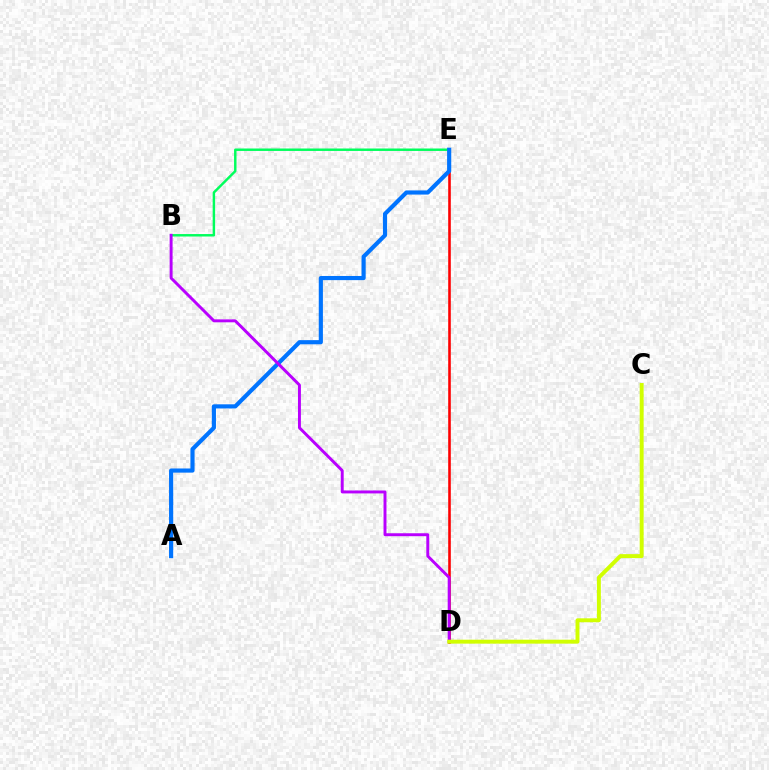{('B', 'E'): [{'color': '#00ff5c', 'line_style': 'solid', 'thickness': 1.76}], ('D', 'E'): [{'color': '#ff0000', 'line_style': 'solid', 'thickness': 1.87}], ('A', 'E'): [{'color': '#0074ff', 'line_style': 'solid', 'thickness': 2.99}], ('B', 'D'): [{'color': '#b900ff', 'line_style': 'solid', 'thickness': 2.12}], ('C', 'D'): [{'color': '#d1ff00', 'line_style': 'solid', 'thickness': 2.83}]}